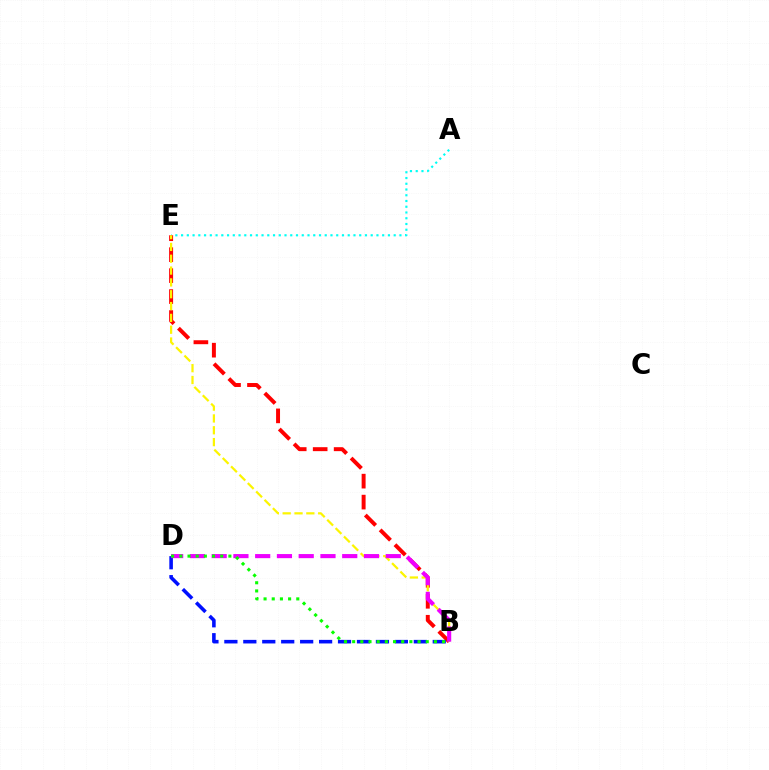{('A', 'E'): [{'color': '#00fff6', 'line_style': 'dotted', 'thickness': 1.56}], ('B', 'E'): [{'color': '#ff0000', 'line_style': 'dashed', 'thickness': 2.85}, {'color': '#fcf500', 'line_style': 'dashed', 'thickness': 1.61}], ('B', 'D'): [{'color': '#0010ff', 'line_style': 'dashed', 'thickness': 2.57}, {'color': '#ee00ff', 'line_style': 'dashed', 'thickness': 2.96}, {'color': '#08ff00', 'line_style': 'dotted', 'thickness': 2.22}]}